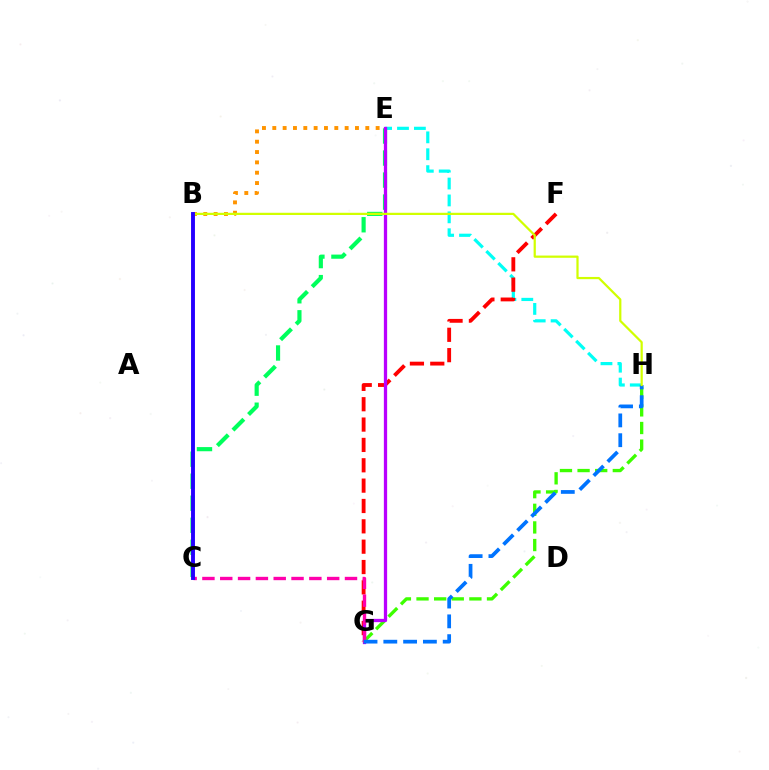{('G', 'H'): [{'color': '#3dff00', 'line_style': 'dashed', 'thickness': 2.39}, {'color': '#0074ff', 'line_style': 'dashed', 'thickness': 2.69}], ('E', 'H'): [{'color': '#00fff6', 'line_style': 'dashed', 'thickness': 2.3}], ('C', 'E'): [{'color': '#00ff5c', 'line_style': 'dashed', 'thickness': 2.99}], ('F', 'G'): [{'color': '#ff0000', 'line_style': 'dashed', 'thickness': 2.76}], ('B', 'E'): [{'color': '#ff9400', 'line_style': 'dotted', 'thickness': 2.81}], ('E', 'G'): [{'color': '#b900ff', 'line_style': 'solid', 'thickness': 2.36}], ('C', 'G'): [{'color': '#ff00ac', 'line_style': 'dashed', 'thickness': 2.42}], ('B', 'H'): [{'color': '#d1ff00', 'line_style': 'solid', 'thickness': 1.6}], ('B', 'C'): [{'color': '#2500ff', 'line_style': 'solid', 'thickness': 2.81}]}